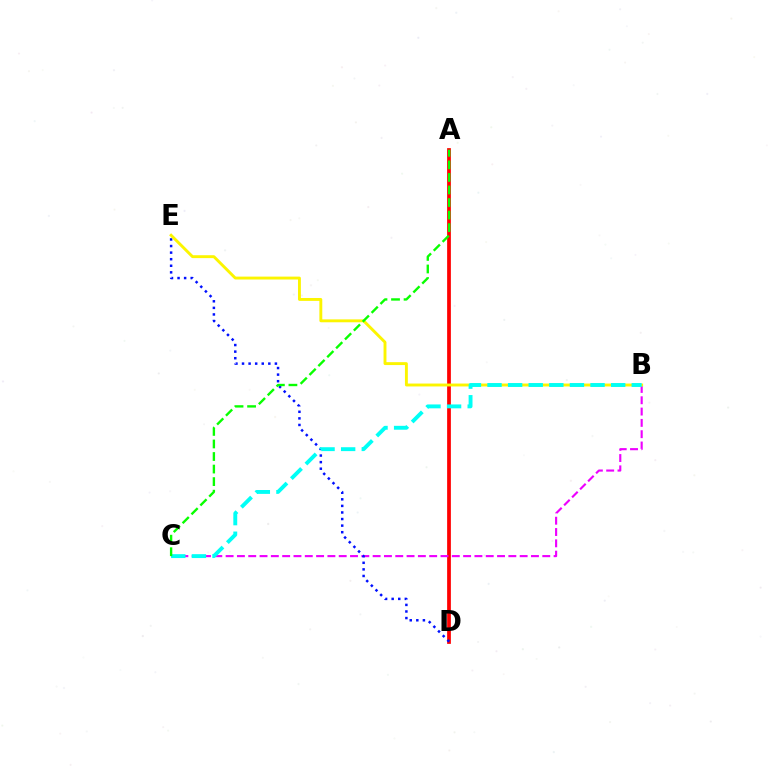{('A', 'D'): [{'color': '#ff0000', 'line_style': 'solid', 'thickness': 2.69}], ('B', 'C'): [{'color': '#ee00ff', 'line_style': 'dashed', 'thickness': 1.54}, {'color': '#00fff6', 'line_style': 'dashed', 'thickness': 2.8}], ('D', 'E'): [{'color': '#0010ff', 'line_style': 'dotted', 'thickness': 1.79}], ('B', 'E'): [{'color': '#fcf500', 'line_style': 'solid', 'thickness': 2.08}], ('A', 'C'): [{'color': '#08ff00', 'line_style': 'dashed', 'thickness': 1.7}]}